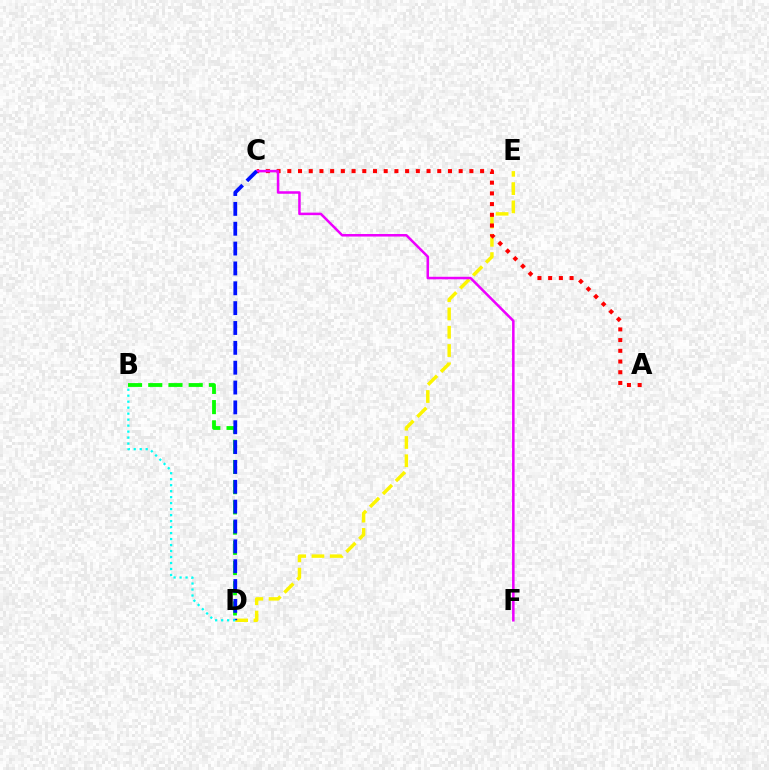{('B', 'D'): [{'color': '#08ff00', 'line_style': 'dashed', 'thickness': 2.75}, {'color': '#00fff6', 'line_style': 'dotted', 'thickness': 1.63}], ('D', 'E'): [{'color': '#fcf500', 'line_style': 'dashed', 'thickness': 2.48}], ('A', 'C'): [{'color': '#ff0000', 'line_style': 'dotted', 'thickness': 2.91}], ('C', 'F'): [{'color': '#ee00ff', 'line_style': 'solid', 'thickness': 1.82}], ('C', 'D'): [{'color': '#0010ff', 'line_style': 'dashed', 'thickness': 2.7}]}